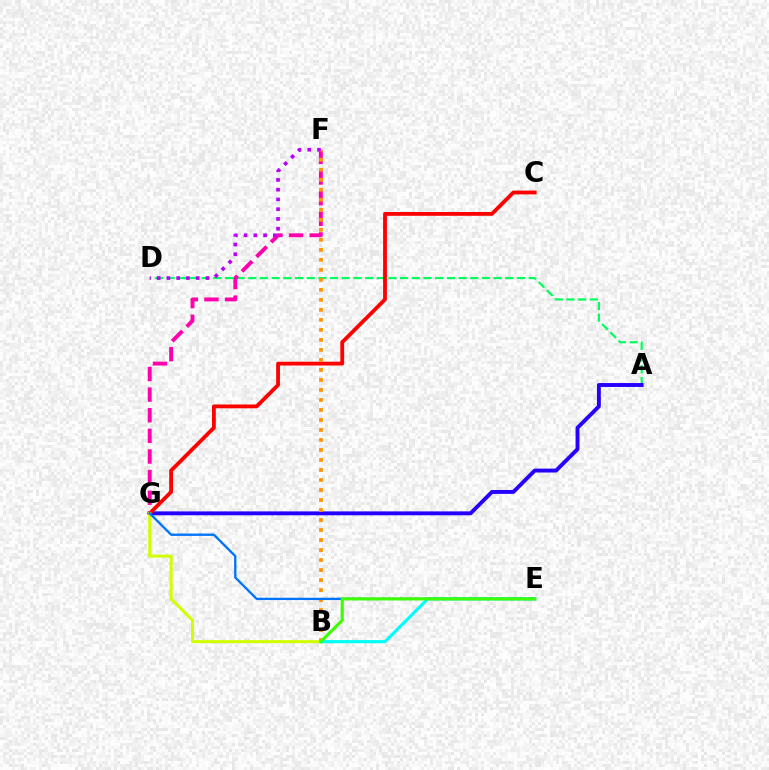{('A', 'D'): [{'color': '#00ff5c', 'line_style': 'dashed', 'thickness': 1.59}], ('A', 'G'): [{'color': '#2500ff', 'line_style': 'solid', 'thickness': 2.8}], ('F', 'G'): [{'color': '#ff00ac', 'line_style': 'dashed', 'thickness': 2.8}], ('C', 'G'): [{'color': '#ff0000', 'line_style': 'solid', 'thickness': 2.74}], ('B', 'F'): [{'color': '#ff9400', 'line_style': 'dotted', 'thickness': 2.72}], ('B', 'G'): [{'color': '#d1ff00', 'line_style': 'solid', 'thickness': 2.18}], ('B', 'E'): [{'color': '#00fff6', 'line_style': 'solid', 'thickness': 2.24}, {'color': '#3dff00', 'line_style': 'solid', 'thickness': 2.24}], ('D', 'F'): [{'color': '#b900ff', 'line_style': 'dotted', 'thickness': 2.65}], ('E', 'G'): [{'color': '#0074ff', 'line_style': 'solid', 'thickness': 1.67}]}